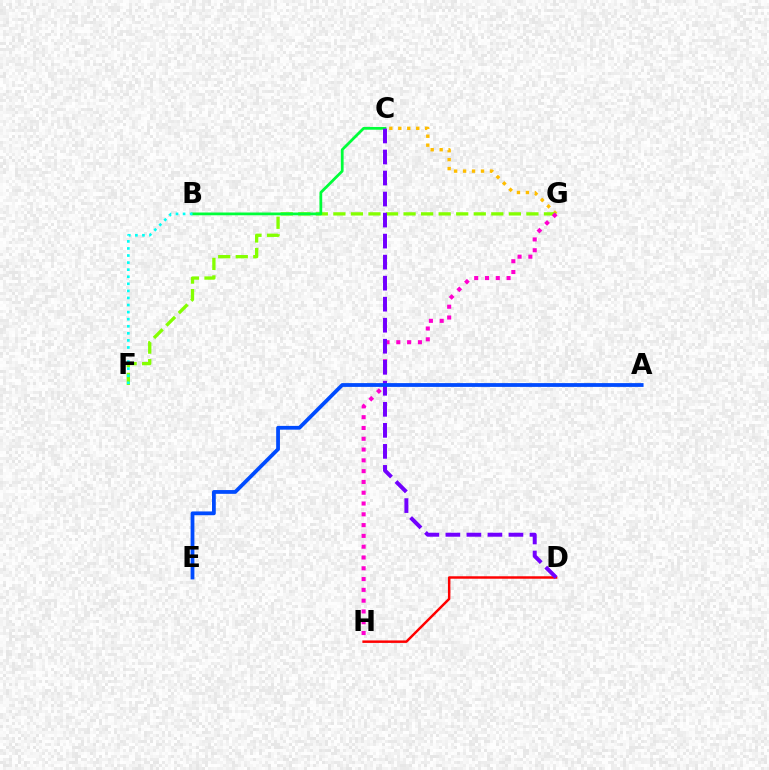{('C', 'G'): [{'color': '#ffbd00', 'line_style': 'dotted', 'thickness': 2.44}], ('F', 'G'): [{'color': '#84ff00', 'line_style': 'dashed', 'thickness': 2.38}], ('G', 'H'): [{'color': '#ff00cf', 'line_style': 'dotted', 'thickness': 2.93}], ('B', 'C'): [{'color': '#00ff39', 'line_style': 'solid', 'thickness': 1.99}], ('D', 'H'): [{'color': '#ff0000', 'line_style': 'solid', 'thickness': 1.78}], ('C', 'D'): [{'color': '#7200ff', 'line_style': 'dashed', 'thickness': 2.86}], ('A', 'E'): [{'color': '#004bff', 'line_style': 'solid', 'thickness': 2.72}], ('B', 'F'): [{'color': '#00fff6', 'line_style': 'dotted', 'thickness': 1.92}]}